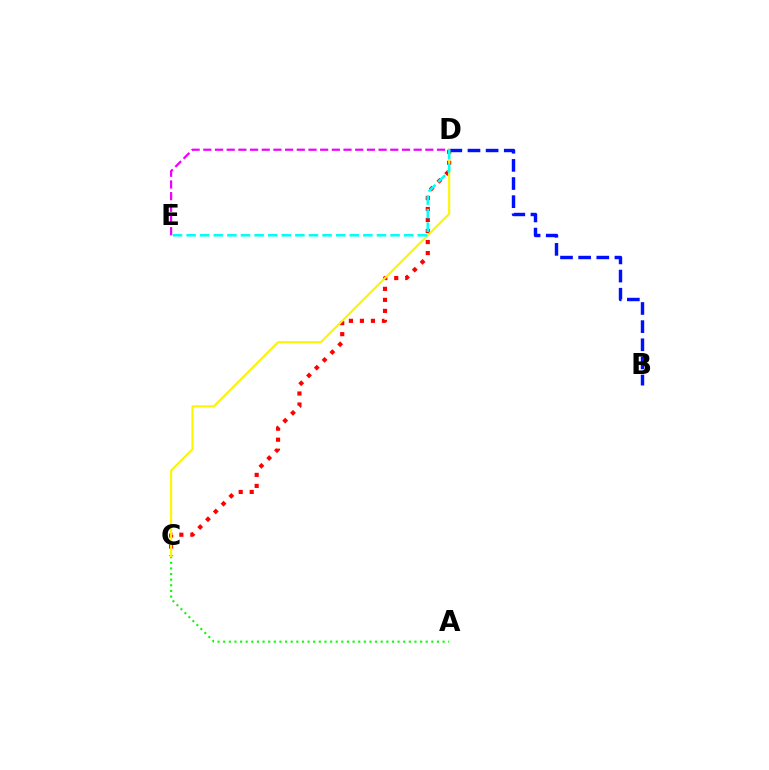{('A', 'C'): [{'color': '#08ff00', 'line_style': 'dotted', 'thickness': 1.53}], ('C', 'D'): [{'color': '#ff0000', 'line_style': 'dotted', 'thickness': 2.99}, {'color': '#fcf500', 'line_style': 'solid', 'thickness': 1.53}], ('B', 'D'): [{'color': '#0010ff', 'line_style': 'dashed', 'thickness': 2.46}], ('D', 'E'): [{'color': '#ee00ff', 'line_style': 'dashed', 'thickness': 1.59}, {'color': '#00fff6', 'line_style': 'dashed', 'thickness': 1.85}]}